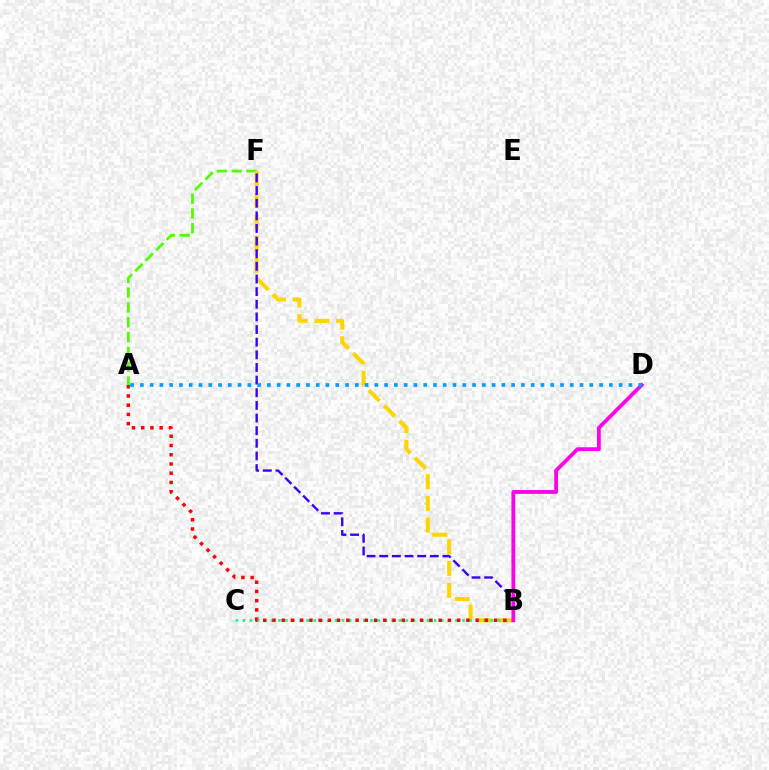{('A', 'F'): [{'color': '#4fff00', 'line_style': 'dashed', 'thickness': 2.01}], ('B', 'F'): [{'color': '#ffd500', 'line_style': 'dashed', 'thickness': 2.94}, {'color': '#3700ff', 'line_style': 'dashed', 'thickness': 1.72}], ('B', 'C'): [{'color': '#00ff86', 'line_style': 'dotted', 'thickness': 1.92}], ('A', 'B'): [{'color': '#ff0000', 'line_style': 'dotted', 'thickness': 2.51}], ('B', 'D'): [{'color': '#ff00ed', 'line_style': 'solid', 'thickness': 2.74}], ('A', 'D'): [{'color': '#009eff', 'line_style': 'dotted', 'thickness': 2.65}]}